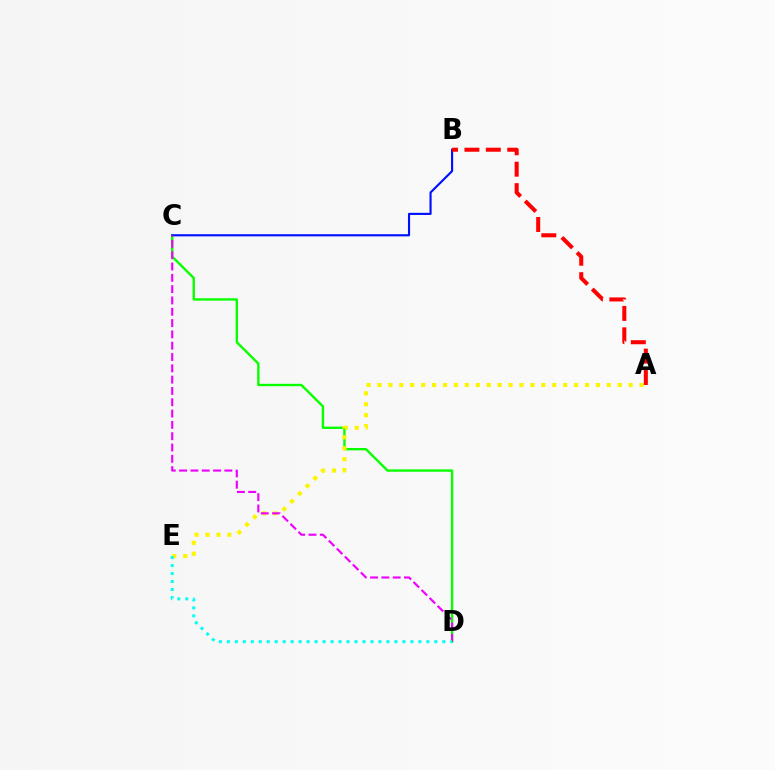{('C', 'D'): [{'color': '#08ff00', 'line_style': 'solid', 'thickness': 1.71}, {'color': '#ee00ff', 'line_style': 'dashed', 'thickness': 1.54}], ('A', 'E'): [{'color': '#fcf500', 'line_style': 'dotted', 'thickness': 2.97}], ('B', 'C'): [{'color': '#0010ff', 'line_style': 'solid', 'thickness': 1.54}], ('A', 'B'): [{'color': '#ff0000', 'line_style': 'dashed', 'thickness': 2.91}], ('D', 'E'): [{'color': '#00fff6', 'line_style': 'dotted', 'thickness': 2.17}]}